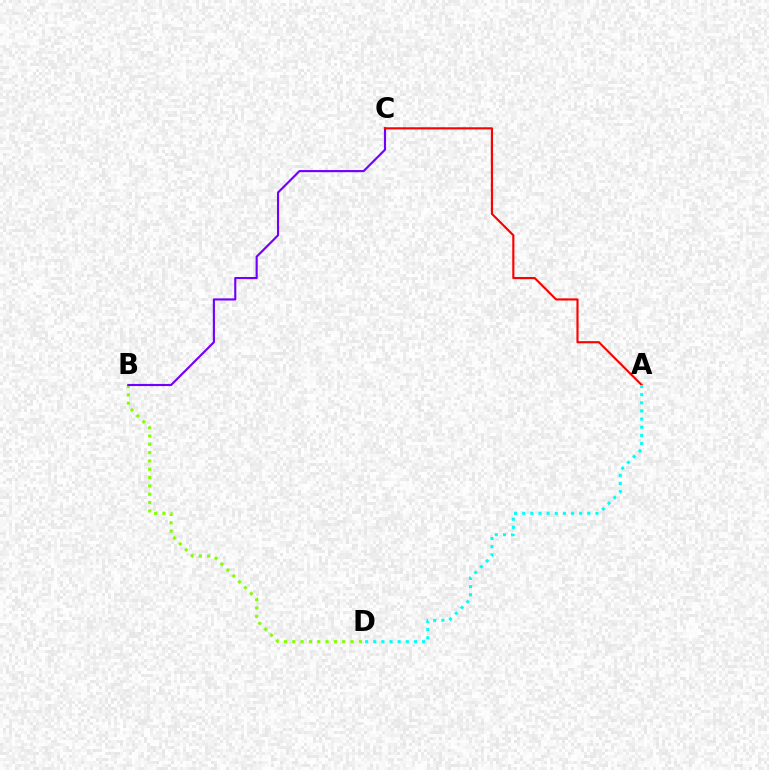{('B', 'D'): [{'color': '#84ff00', 'line_style': 'dotted', 'thickness': 2.26}], ('B', 'C'): [{'color': '#7200ff', 'line_style': 'solid', 'thickness': 1.54}], ('A', 'C'): [{'color': '#ff0000', 'line_style': 'solid', 'thickness': 1.55}], ('A', 'D'): [{'color': '#00fff6', 'line_style': 'dotted', 'thickness': 2.21}]}